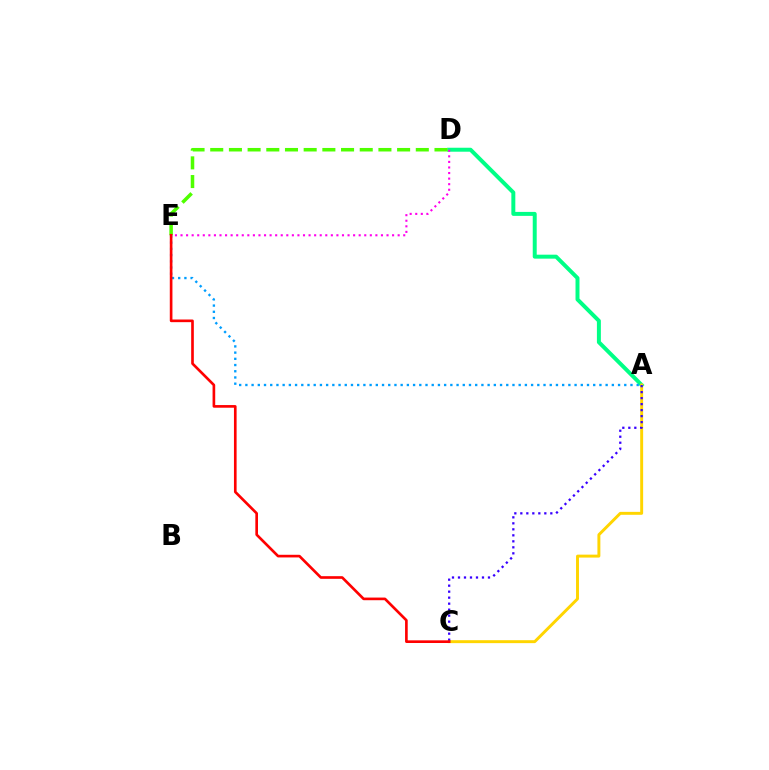{('A', 'D'): [{'color': '#00ff86', 'line_style': 'solid', 'thickness': 2.86}], ('D', 'E'): [{'color': '#4fff00', 'line_style': 'dashed', 'thickness': 2.54}, {'color': '#ff00ed', 'line_style': 'dotted', 'thickness': 1.51}], ('A', 'E'): [{'color': '#009eff', 'line_style': 'dotted', 'thickness': 1.69}], ('A', 'C'): [{'color': '#ffd500', 'line_style': 'solid', 'thickness': 2.12}, {'color': '#3700ff', 'line_style': 'dotted', 'thickness': 1.63}], ('C', 'E'): [{'color': '#ff0000', 'line_style': 'solid', 'thickness': 1.91}]}